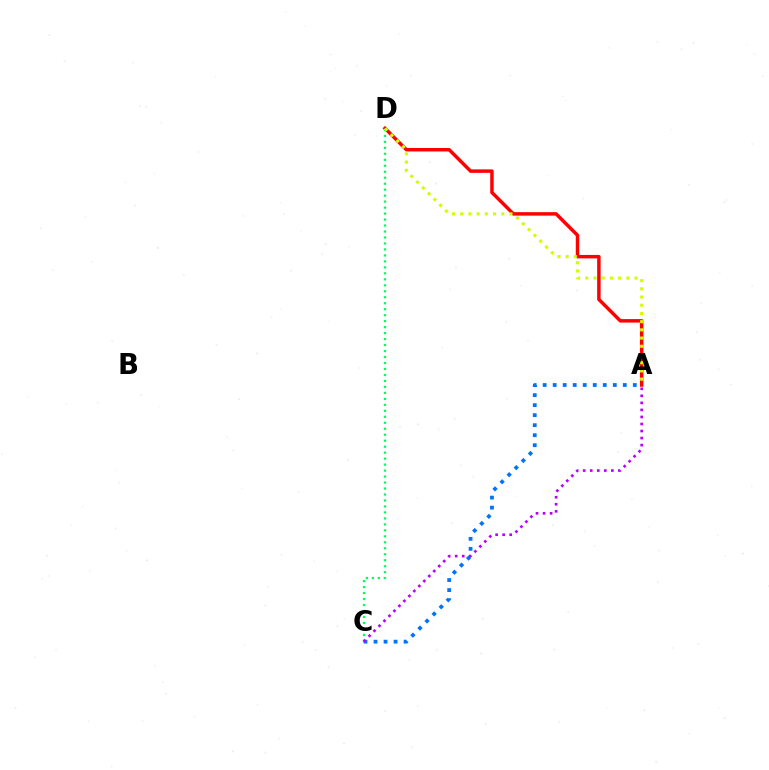{('A', 'D'): [{'color': '#ff0000', 'line_style': 'solid', 'thickness': 2.49}, {'color': '#d1ff00', 'line_style': 'dotted', 'thickness': 2.23}], ('C', 'D'): [{'color': '#00ff5c', 'line_style': 'dotted', 'thickness': 1.62}], ('A', 'C'): [{'color': '#0074ff', 'line_style': 'dotted', 'thickness': 2.72}, {'color': '#b900ff', 'line_style': 'dotted', 'thickness': 1.91}]}